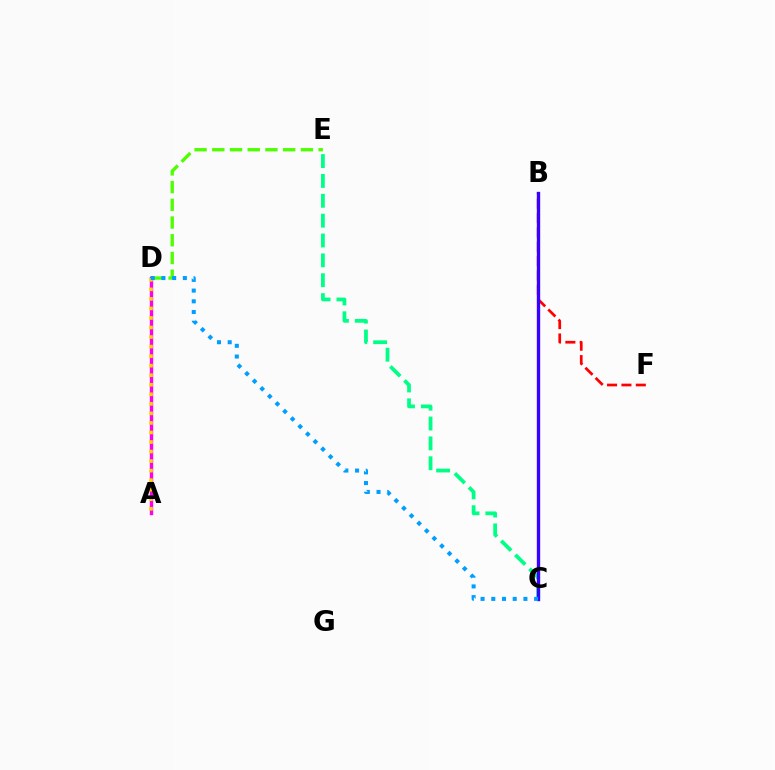{('D', 'E'): [{'color': '#4fff00', 'line_style': 'dashed', 'thickness': 2.41}], ('B', 'F'): [{'color': '#ff0000', 'line_style': 'dashed', 'thickness': 1.95}], ('A', 'D'): [{'color': '#ff00ed', 'line_style': 'solid', 'thickness': 2.43}, {'color': '#ffd500', 'line_style': 'dotted', 'thickness': 2.59}], ('C', 'E'): [{'color': '#00ff86', 'line_style': 'dashed', 'thickness': 2.7}], ('B', 'C'): [{'color': '#3700ff', 'line_style': 'solid', 'thickness': 2.41}], ('C', 'D'): [{'color': '#009eff', 'line_style': 'dotted', 'thickness': 2.91}]}